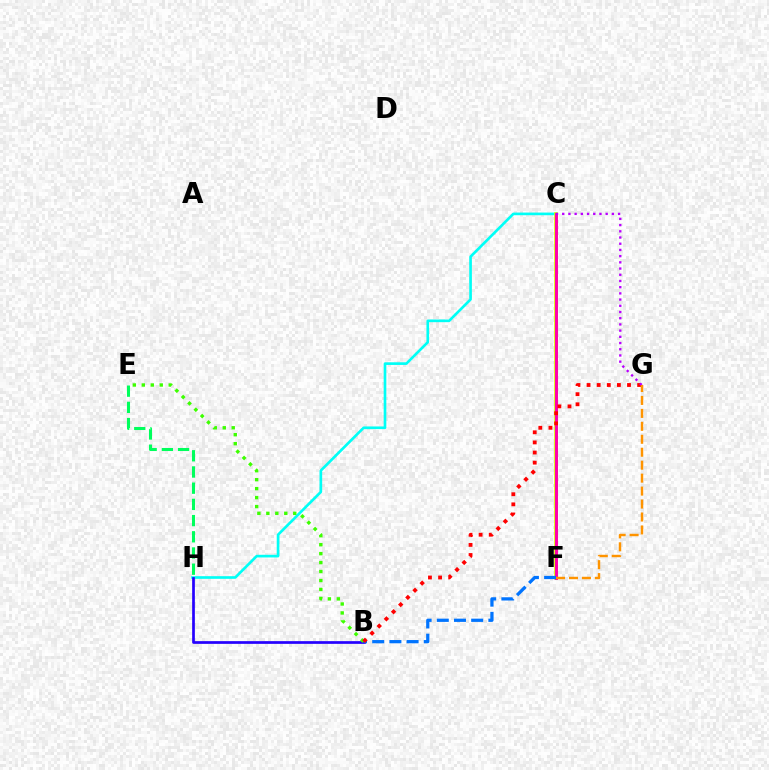{('C', 'H'): [{'color': '#00fff6', 'line_style': 'solid', 'thickness': 1.91}], ('B', 'H'): [{'color': '#2500ff', 'line_style': 'solid', 'thickness': 1.95}], ('C', 'F'): [{'color': '#d1ff00', 'line_style': 'solid', 'thickness': 2.6}, {'color': '#ff00ac', 'line_style': 'solid', 'thickness': 2.12}], ('B', 'F'): [{'color': '#0074ff', 'line_style': 'dashed', 'thickness': 2.34}], ('E', 'H'): [{'color': '#00ff5c', 'line_style': 'dashed', 'thickness': 2.2}], ('B', 'E'): [{'color': '#3dff00', 'line_style': 'dotted', 'thickness': 2.44}], ('B', 'G'): [{'color': '#ff0000', 'line_style': 'dotted', 'thickness': 2.75}], ('C', 'G'): [{'color': '#b900ff', 'line_style': 'dotted', 'thickness': 1.69}], ('F', 'G'): [{'color': '#ff9400', 'line_style': 'dashed', 'thickness': 1.76}]}